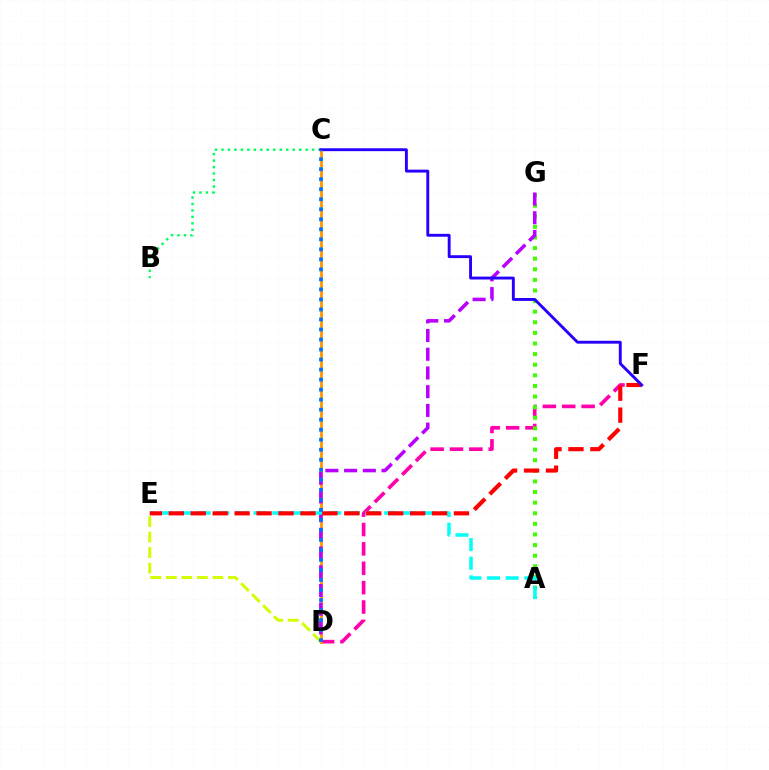{('D', 'F'): [{'color': '#ff00ac', 'line_style': 'dashed', 'thickness': 2.63}], ('C', 'D'): [{'color': '#ff9400', 'line_style': 'solid', 'thickness': 2.01}, {'color': '#0074ff', 'line_style': 'dotted', 'thickness': 2.72}], ('D', 'E'): [{'color': '#d1ff00', 'line_style': 'dashed', 'thickness': 2.11}], ('B', 'C'): [{'color': '#00ff5c', 'line_style': 'dotted', 'thickness': 1.76}], ('A', 'G'): [{'color': '#3dff00', 'line_style': 'dotted', 'thickness': 2.88}], ('D', 'G'): [{'color': '#b900ff', 'line_style': 'dashed', 'thickness': 2.54}], ('A', 'E'): [{'color': '#00fff6', 'line_style': 'dashed', 'thickness': 2.53}], ('E', 'F'): [{'color': '#ff0000', 'line_style': 'dashed', 'thickness': 2.98}], ('C', 'F'): [{'color': '#2500ff', 'line_style': 'solid', 'thickness': 2.08}]}